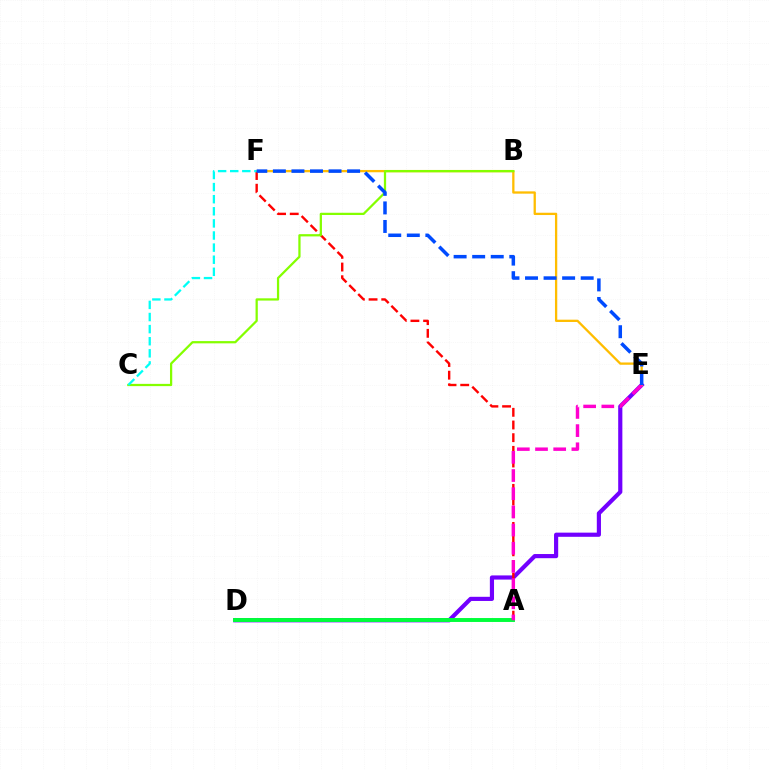{('D', 'E'): [{'color': '#7200ff', 'line_style': 'solid', 'thickness': 3.0}], ('A', 'D'): [{'color': '#00ff39', 'line_style': 'solid', 'thickness': 2.82}], ('E', 'F'): [{'color': '#ffbd00', 'line_style': 'solid', 'thickness': 1.65}, {'color': '#004bff', 'line_style': 'dashed', 'thickness': 2.52}], ('A', 'F'): [{'color': '#ff0000', 'line_style': 'dashed', 'thickness': 1.72}], ('A', 'E'): [{'color': '#ff00cf', 'line_style': 'dashed', 'thickness': 2.47}], ('B', 'C'): [{'color': '#84ff00', 'line_style': 'solid', 'thickness': 1.62}], ('C', 'F'): [{'color': '#00fff6', 'line_style': 'dashed', 'thickness': 1.64}]}